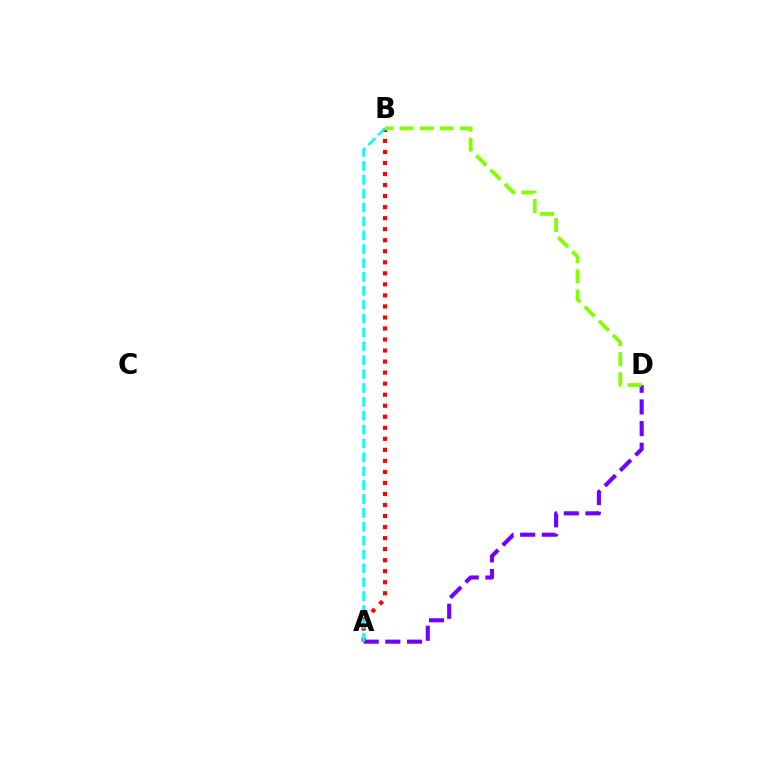{('A', 'D'): [{'color': '#7200ff', 'line_style': 'dashed', 'thickness': 2.94}], ('A', 'B'): [{'color': '#ff0000', 'line_style': 'dotted', 'thickness': 3.0}, {'color': '#00fff6', 'line_style': 'dashed', 'thickness': 1.89}], ('B', 'D'): [{'color': '#84ff00', 'line_style': 'dashed', 'thickness': 2.73}]}